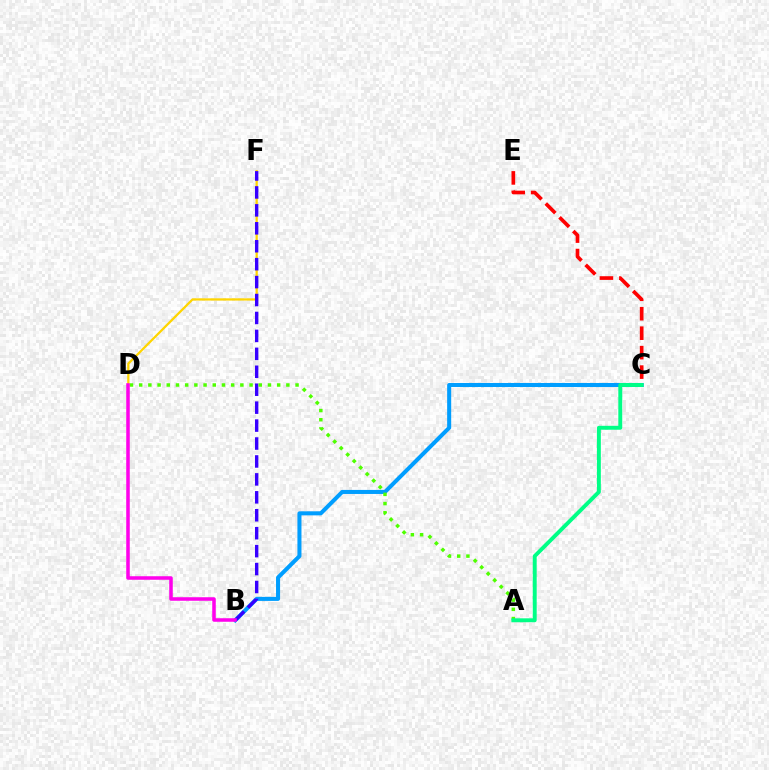{('C', 'E'): [{'color': '#ff0000', 'line_style': 'dashed', 'thickness': 2.64}], ('D', 'F'): [{'color': '#ffd500', 'line_style': 'solid', 'thickness': 1.63}], ('B', 'C'): [{'color': '#009eff', 'line_style': 'solid', 'thickness': 2.91}], ('B', 'F'): [{'color': '#3700ff', 'line_style': 'dashed', 'thickness': 2.44}], ('A', 'D'): [{'color': '#4fff00', 'line_style': 'dotted', 'thickness': 2.5}], ('B', 'D'): [{'color': '#ff00ed', 'line_style': 'solid', 'thickness': 2.54}], ('A', 'C'): [{'color': '#00ff86', 'line_style': 'solid', 'thickness': 2.82}]}